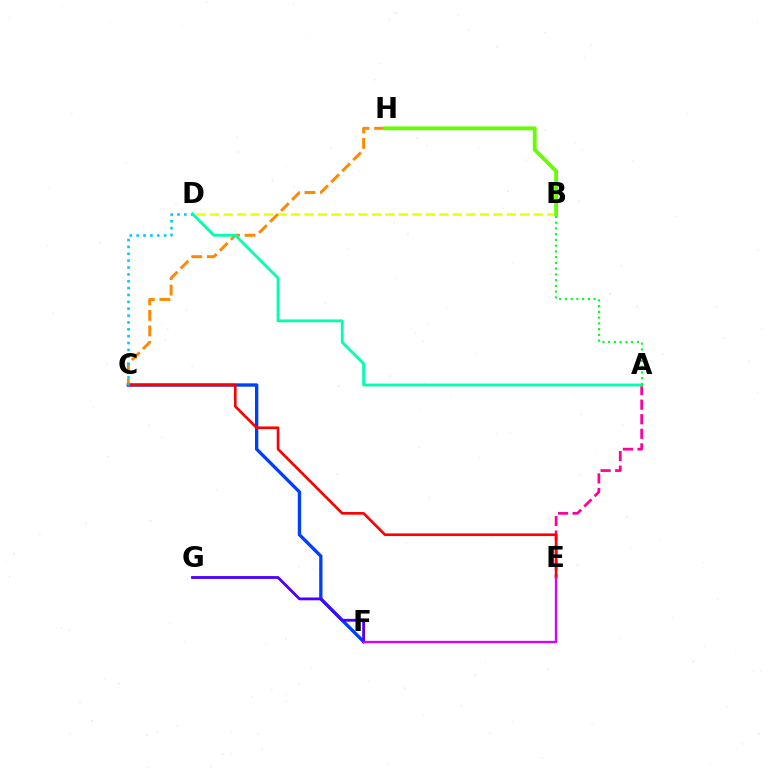{('C', 'F'): [{'color': '#003fff', 'line_style': 'solid', 'thickness': 2.39}], ('B', 'D'): [{'color': '#eeff00', 'line_style': 'dashed', 'thickness': 1.83}], ('A', 'E'): [{'color': '#ff00a0', 'line_style': 'dashed', 'thickness': 1.98}], ('C', 'H'): [{'color': '#ff8800', 'line_style': 'dashed', 'thickness': 2.11}], ('C', 'E'): [{'color': '#ff0000', 'line_style': 'solid', 'thickness': 1.9}], ('B', 'H'): [{'color': '#66ff00', 'line_style': 'solid', 'thickness': 2.76}], ('C', 'D'): [{'color': '#00c7ff', 'line_style': 'dotted', 'thickness': 1.87}], ('F', 'G'): [{'color': '#4f00ff', 'line_style': 'solid', 'thickness': 2.03}], ('A', 'D'): [{'color': '#00ffaf', 'line_style': 'solid', 'thickness': 2.04}], ('A', 'B'): [{'color': '#00ff27', 'line_style': 'dotted', 'thickness': 1.56}], ('E', 'F'): [{'color': '#d600ff', 'line_style': 'solid', 'thickness': 1.66}]}